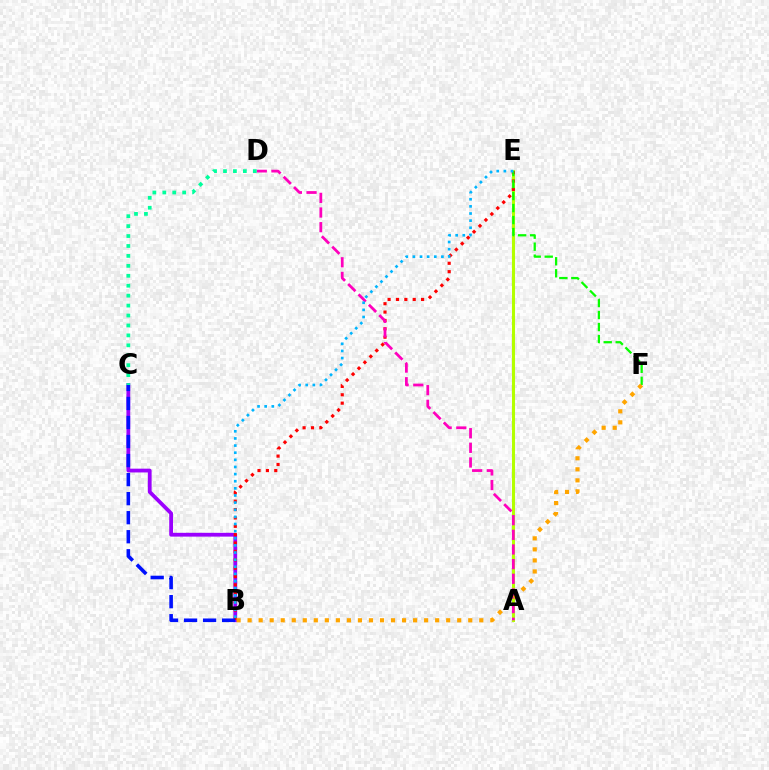{('A', 'E'): [{'color': '#b3ff00', 'line_style': 'solid', 'thickness': 2.2}], ('B', 'C'): [{'color': '#9b00ff', 'line_style': 'solid', 'thickness': 2.73}, {'color': '#0010ff', 'line_style': 'dashed', 'thickness': 2.59}], ('B', 'E'): [{'color': '#ff0000', 'line_style': 'dotted', 'thickness': 2.27}, {'color': '#00b5ff', 'line_style': 'dotted', 'thickness': 1.94}], ('A', 'D'): [{'color': '#ff00bd', 'line_style': 'dashed', 'thickness': 1.99}], ('E', 'F'): [{'color': '#08ff00', 'line_style': 'dashed', 'thickness': 1.63}], ('C', 'D'): [{'color': '#00ff9d', 'line_style': 'dotted', 'thickness': 2.7}], ('B', 'F'): [{'color': '#ffa500', 'line_style': 'dotted', 'thickness': 3.0}]}